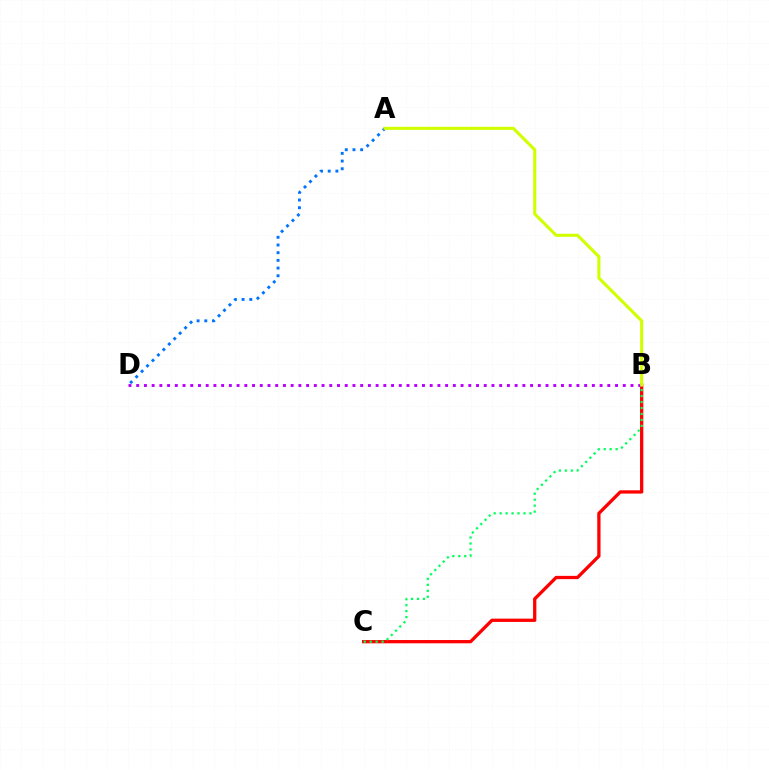{('A', 'D'): [{'color': '#0074ff', 'line_style': 'dotted', 'thickness': 2.09}], ('B', 'C'): [{'color': '#ff0000', 'line_style': 'solid', 'thickness': 2.36}, {'color': '#00ff5c', 'line_style': 'dotted', 'thickness': 1.62}], ('B', 'D'): [{'color': '#b900ff', 'line_style': 'dotted', 'thickness': 2.1}], ('A', 'B'): [{'color': '#d1ff00', 'line_style': 'solid', 'thickness': 2.22}]}